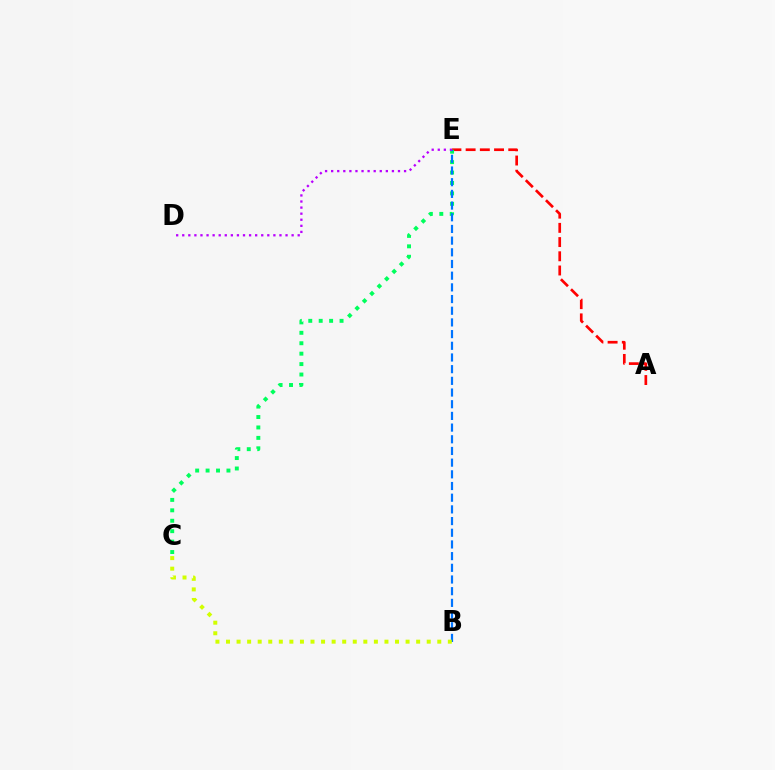{('A', 'E'): [{'color': '#ff0000', 'line_style': 'dashed', 'thickness': 1.93}], ('C', 'E'): [{'color': '#00ff5c', 'line_style': 'dotted', 'thickness': 2.83}], ('B', 'E'): [{'color': '#0074ff', 'line_style': 'dashed', 'thickness': 1.59}], ('B', 'C'): [{'color': '#d1ff00', 'line_style': 'dotted', 'thickness': 2.87}], ('D', 'E'): [{'color': '#b900ff', 'line_style': 'dotted', 'thickness': 1.65}]}